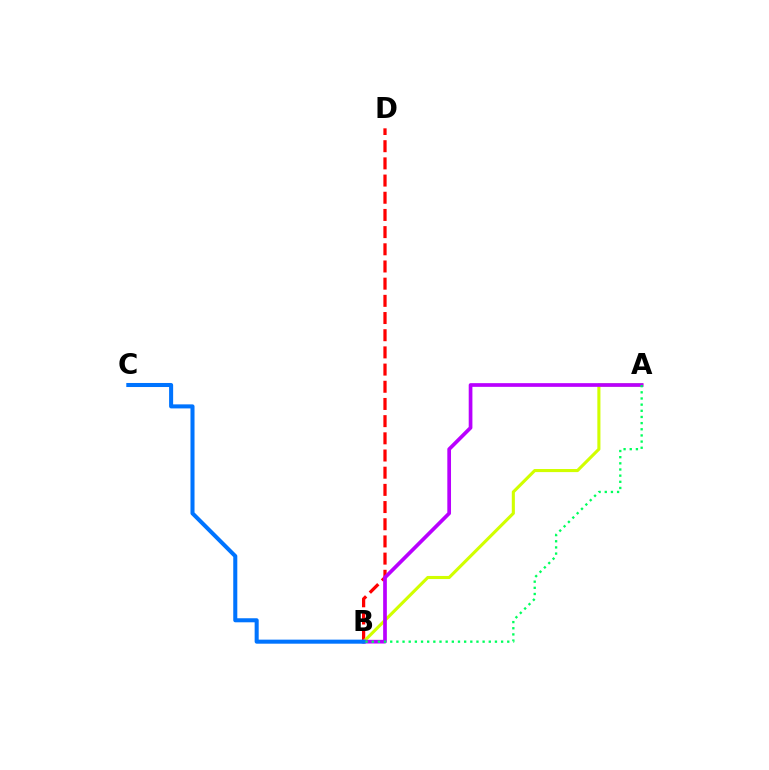{('B', 'D'): [{'color': '#ff0000', 'line_style': 'dashed', 'thickness': 2.33}], ('A', 'B'): [{'color': '#d1ff00', 'line_style': 'solid', 'thickness': 2.23}, {'color': '#b900ff', 'line_style': 'solid', 'thickness': 2.66}, {'color': '#00ff5c', 'line_style': 'dotted', 'thickness': 1.67}], ('B', 'C'): [{'color': '#0074ff', 'line_style': 'solid', 'thickness': 2.91}]}